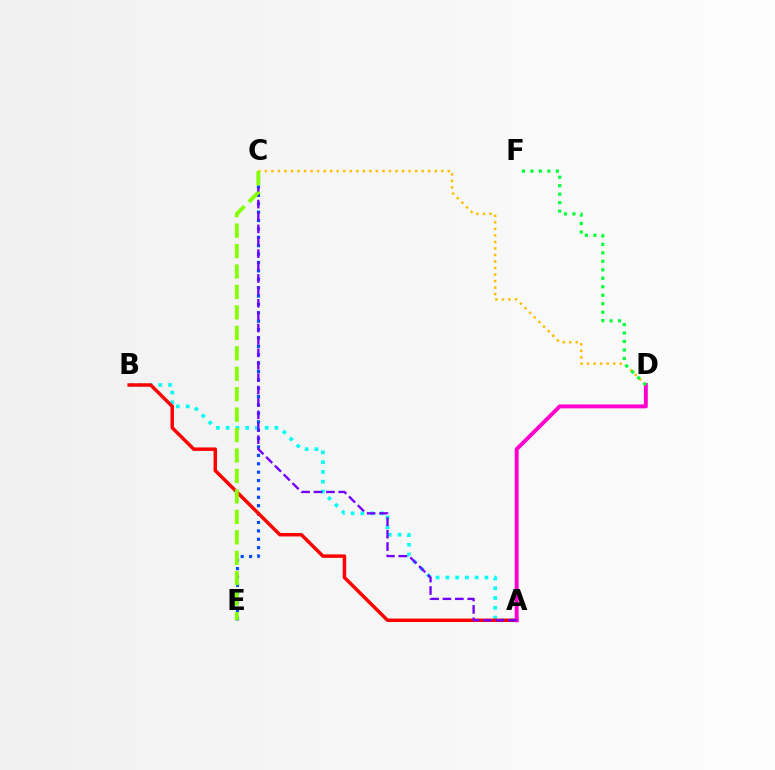{('C', 'E'): [{'color': '#004bff', 'line_style': 'dotted', 'thickness': 2.28}, {'color': '#84ff00', 'line_style': 'dashed', 'thickness': 2.78}], ('A', 'B'): [{'color': '#00fff6', 'line_style': 'dotted', 'thickness': 2.65}, {'color': '#ff0000', 'line_style': 'solid', 'thickness': 2.5}], ('C', 'D'): [{'color': '#ffbd00', 'line_style': 'dotted', 'thickness': 1.78}], ('A', 'D'): [{'color': '#ff00cf', 'line_style': 'solid', 'thickness': 2.82}], ('D', 'F'): [{'color': '#00ff39', 'line_style': 'dotted', 'thickness': 2.3}], ('A', 'C'): [{'color': '#7200ff', 'line_style': 'dashed', 'thickness': 1.68}]}